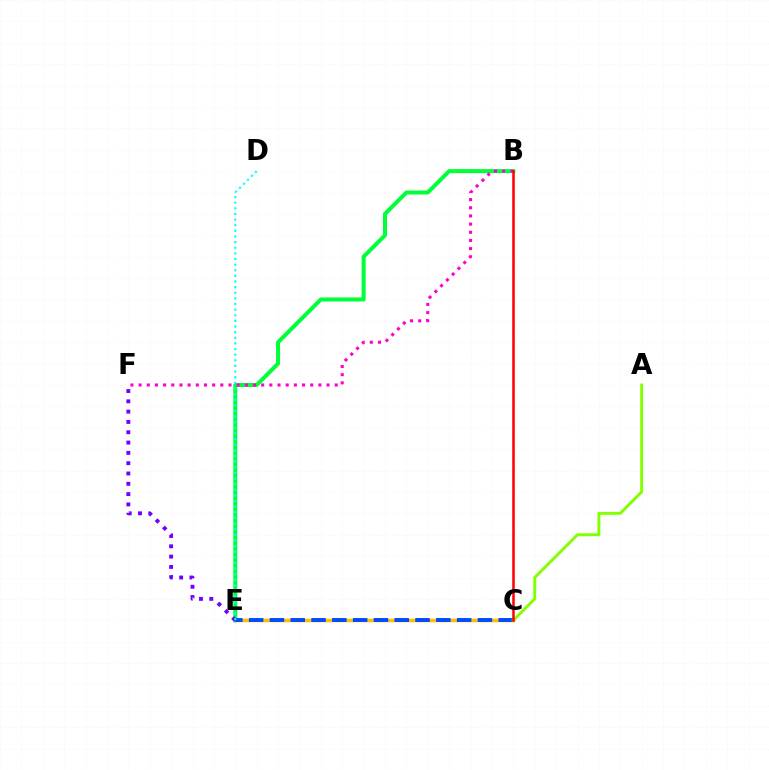{('C', 'E'): [{'color': '#ffbd00', 'line_style': 'solid', 'thickness': 2.52}, {'color': '#004bff', 'line_style': 'dashed', 'thickness': 2.83}], ('B', 'E'): [{'color': '#00ff39', 'line_style': 'solid', 'thickness': 2.88}], ('E', 'F'): [{'color': '#7200ff', 'line_style': 'dotted', 'thickness': 2.8}], ('A', 'C'): [{'color': '#84ff00', 'line_style': 'solid', 'thickness': 2.11}], ('B', 'F'): [{'color': '#ff00cf', 'line_style': 'dotted', 'thickness': 2.22}], ('D', 'E'): [{'color': '#00fff6', 'line_style': 'dotted', 'thickness': 1.53}], ('B', 'C'): [{'color': '#ff0000', 'line_style': 'solid', 'thickness': 1.82}]}